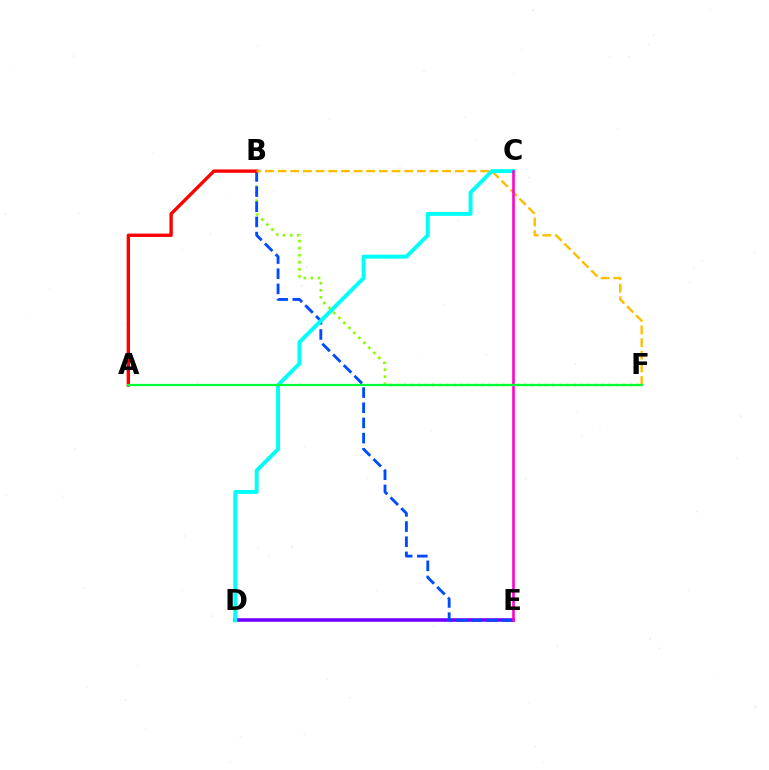{('D', 'E'): [{'color': '#7200ff', 'line_style': 'solid', 'thickness': 2.58}], ('B', 'F'): [{'color': '#84ff00', 'line_style': 'dotted', 'thickness': 1.92}, {'color': '#ffbd00', 'line_style': 'dashed', 'thickness': 1.72}], ('B', 'E'): [{'color': '#004bff', 'line_style': 'dashed', 'thickness': 2.06}], ('A', 'B'): [{'color': '#ff0000', 'line_style': 'solid', 'thickness': 2.41}], ('C', 'D'): [{'color': '#00fff6', 'line_style': 'solid', 'thickness': 2.83}], ('C', 'E'): [{'color': '#ff00cf', 'line_style': 'solid', 'thickness': 1.87}], ('A', 'F'): [{'color': '#00ff39', 'line_style': 'solid', 'thickness': 1.6}]}